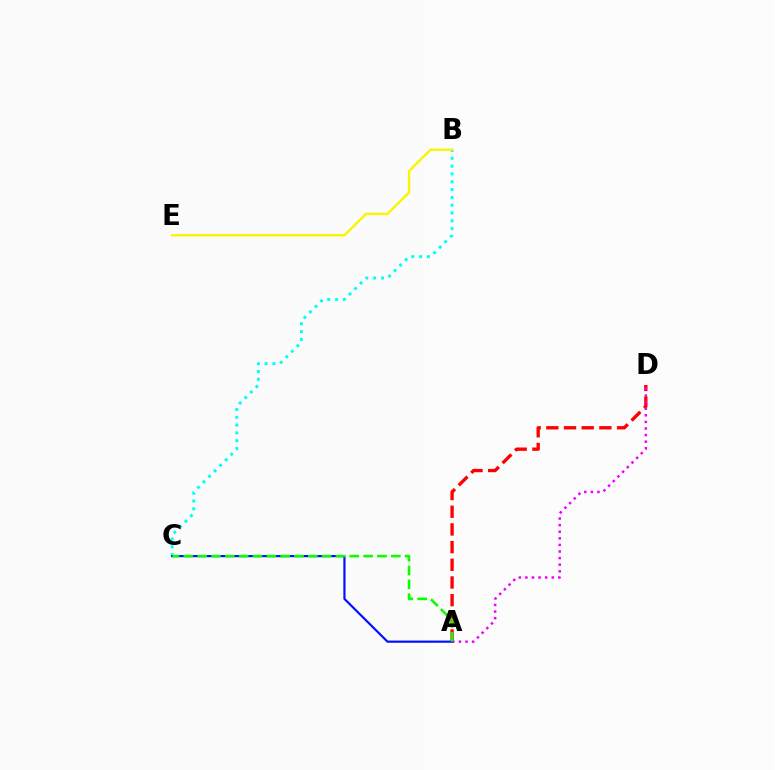{('A', 'D'): [{'color': '#ff0000', 'line_style': 'dashed', 'thickness': 2.4}, {'color': '#ee00ff', 'line_style': 'dotted', 'thickness': 1.79}], ('B', 'C'): [{'color': '#00fff6', 'line_style': 'dotted', 'thickness': 2.12}], ('B', 'E'): [{'color': '#fcf500', 'line_style': 'solid', 'thickness': 1.72}], ('A', 'C'): [{'color': '#0010ff', 'line_style': 'solid', 'thickness': 1.57}, {'color': '#08ff00', 'line_style': 'dashed', 'thickness': 1.88}]}